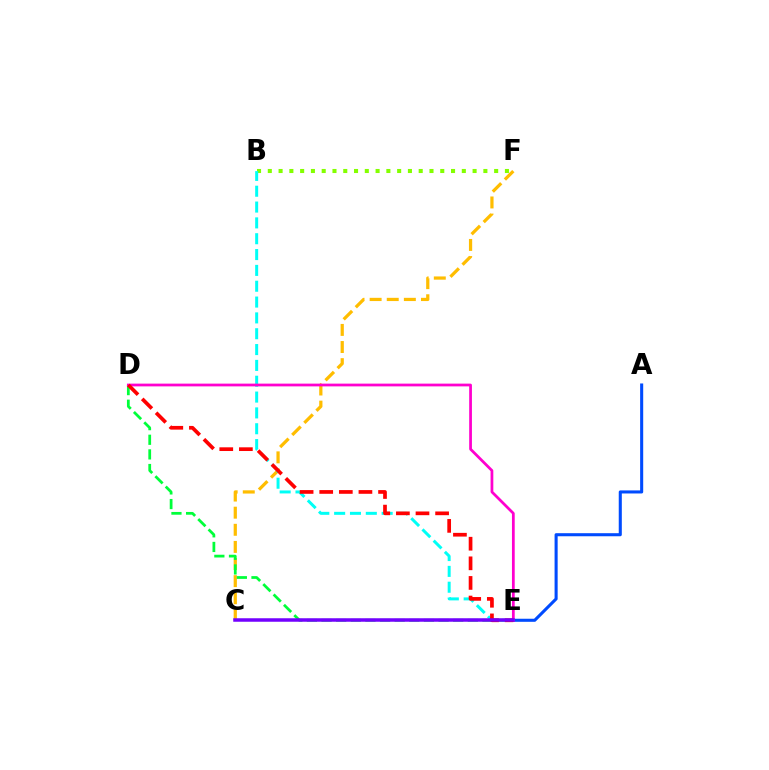{('C', 'F'): [{'color': '#ffbd00', 'line_style': 'dashed', 'thickness': 2.32}], ('A', 'E'): [{'color': '#004bff', 'line_style': 'solid', 'thickness': 2.21}], ('B', 'F'): [{'color': '#84ff00', 'line_style': 'dotted', 'thickness': 2.93}], ('D', 'E'): [{'color': '#00ff39', 'line_style': 'dashed', 'thickness': 1.99}, {'color': '#ff00cf', 'line_style': 'solid', 'thickness': 1.98}, {'color': '#ff0000', 'line_style': 'dashed', 'thickness': 2.66}], ('B', 'E'): [{'color': '#00fff6', 'line_style': 'dashed', 'thickness': 2.15}], ('C', 'E'): [{'color': '#7200ff', 'line_style': 'solid', 'thickness': 2.52}]}